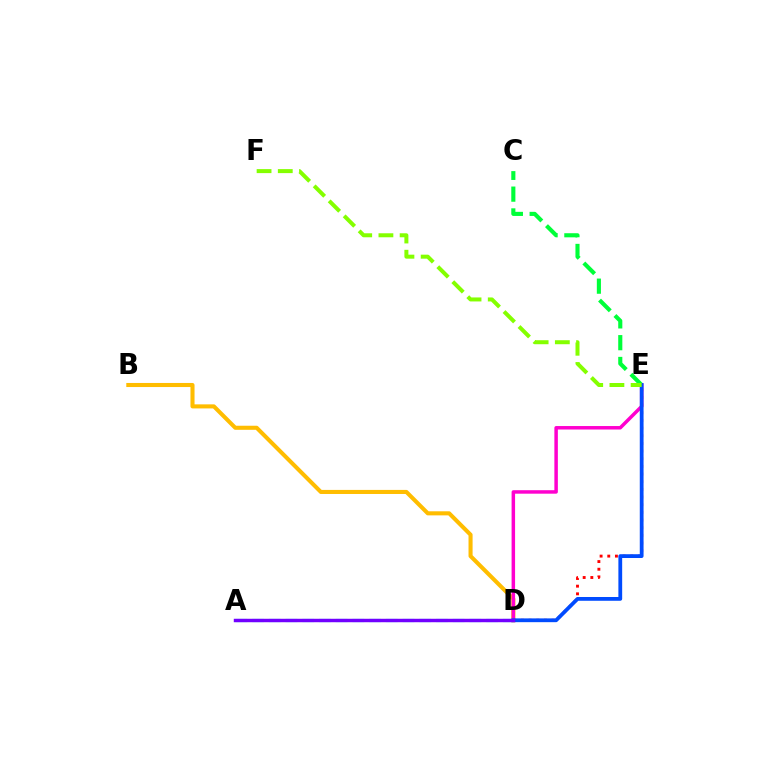{('B', 'D'): [{'color': '#ffbd00', 'line_style': 'solid', 'thickness': 2.93}], ('D', 'E'): [{'color': '#ff00cf', 'line_style': 'solid', 'thickness': 2.51}, {'color': '#ff0000', 'line_style': 'dotted', 'thickness': 2.08}, {'color': '#004bff', 'line_style': 'solid', 'thickness': 2.72}], ('A', 'D'): [{'color': '#00fff6', 'line_style': 'dashed', 'thickness': 2.27}, {'color': '#7200ff', 'line_style': 'solid', 'thickness': 2.48}], ('C', 'E'): [{'color': '#00ff39', 'line_style': 'dashed', 'thickness': 2.96}], ('E', 'F'): [{'color': '#84ff00', 'line_style': 'dashed', 'thickness': 2.88}]}